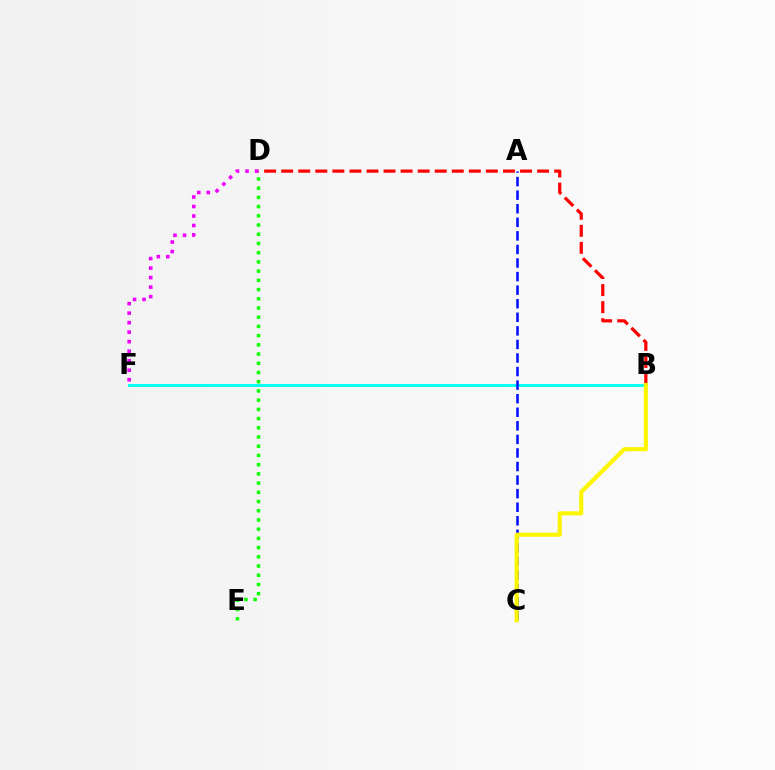{('D', 'E'): [{'color': '#08ff00', 'line_style': 'dotted', 'thickness': 2.5}], ('B', 'F'): [{'color': '#00fff6', 'line_style': 'solid', 'thickness': 2.05}], ('A', 'C'): [{'color': '#0010ff', 'line_style': 'dashed', 'thickness': 1.84}], ('B', 'D'): [{'color': '#ff0000', 'line_style': 'dashed', 'thickness': 2.32}], ('D', 'F'): [{'color': '#ee00ff', 'line_style': 'dotted', 'thickness': 2.58}], ('B', 'C'): [{'color': '#fcf500', 'line_style': 'solid', 'thickness': 2.97}]}